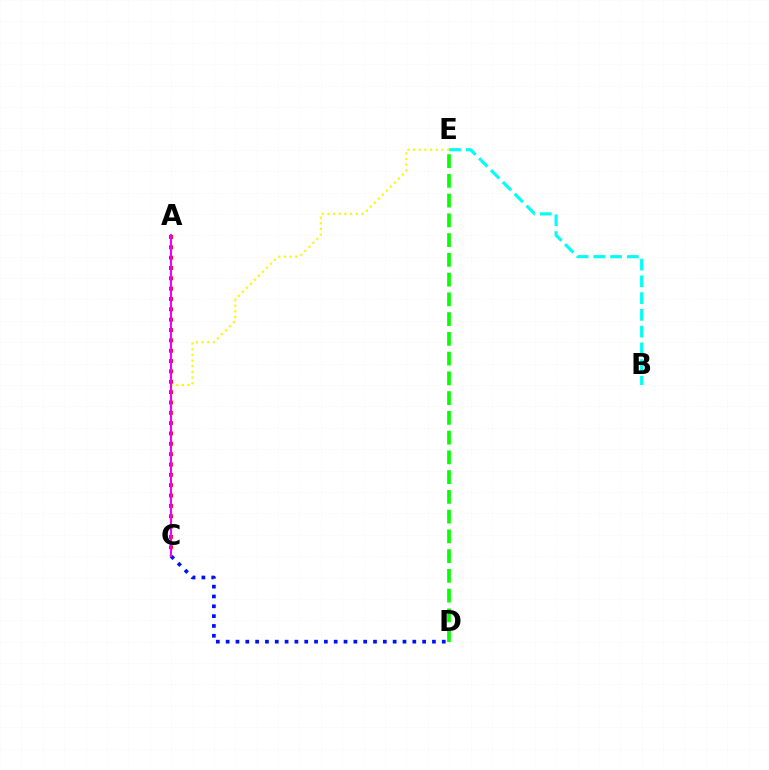{('C', 'D'): [{'color': '#0010ff', 'line_style': 'dotted', 'thickness': 2.67}], ('A', 'C'): [{'color': '#ff0000', 'line_style': 'dotted', 'thickness': 2.81}, {'color': '#ee00ff', 'line_style': 'solid', 'thickness': 1.51}], ('C', 'E'): [{'color': '#fcf500', 'line_style': 'dotted', 'thickness': 1.54}], ('D', 'E'): [{'color': '#08ff00', 'line_style': 'dashed', 'thickness': 2.68}], ('B', 'E'): [{'color': '#00fff6', 'line_style': 'dashed', 'thickness': 2.28}]}